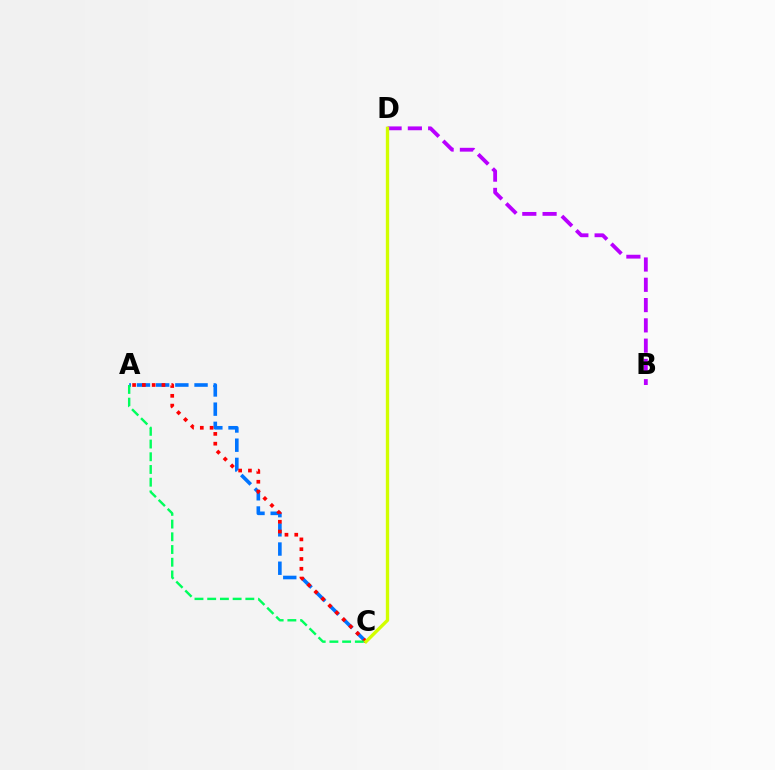{('A', 'C'): [{'color': '#0074ff', 'line_style': 'dashed', 'thickness': 2.61}, {'color': '#ff0000', 'line_style': 'dotted', 'thickness': 2.66}, {'color': '#00ff5c', 'line_style': 'dashed', 'thickness': 1.73}], ('B', 'D'): [{'color': '#b900ff', 'line_style': 'dashed', 'thickness': 2.76}], ('C', 'D'): [{'color': '#d1ff00', 'line_style': 'solid', 'thickness': 2.4}]}